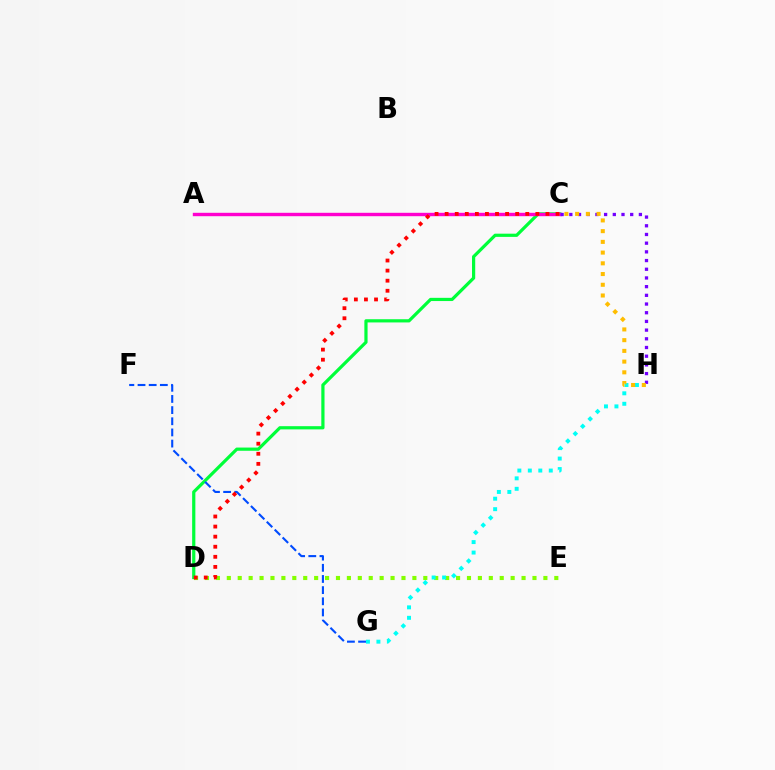{('D', 'E'): [{'color': '#84ff00', 'line_style': 'dotted', 'thickness': 2.97}], ('C', 'D'): [{'color': '#00ff39', 'line_style': 'solid', 'thickness': 2.31}, {'color': '#ff0000', 'line_style': 'dotted', 'thickness': 2.74}], ('A', 'C'): [{'color': '#ff00cf', 'line_style': 'solid', 'thickness': 2.45}], ('G', 'H'): [{'color': '#00fff6', 'line_style': 'dotted', 'thickness': 2.84}], ('F', 'G'): [{'color': '#004bff', 'line_style': 'dashed', 'thickness': 1.52}], ('C', 'H'): [{'color': '#7200ff', 'line_style': 'dotted', 'thickness': 2.36}, {'color': '#ffbd00', 'line_style': 'dotted', 'thickness': 2.91}]}